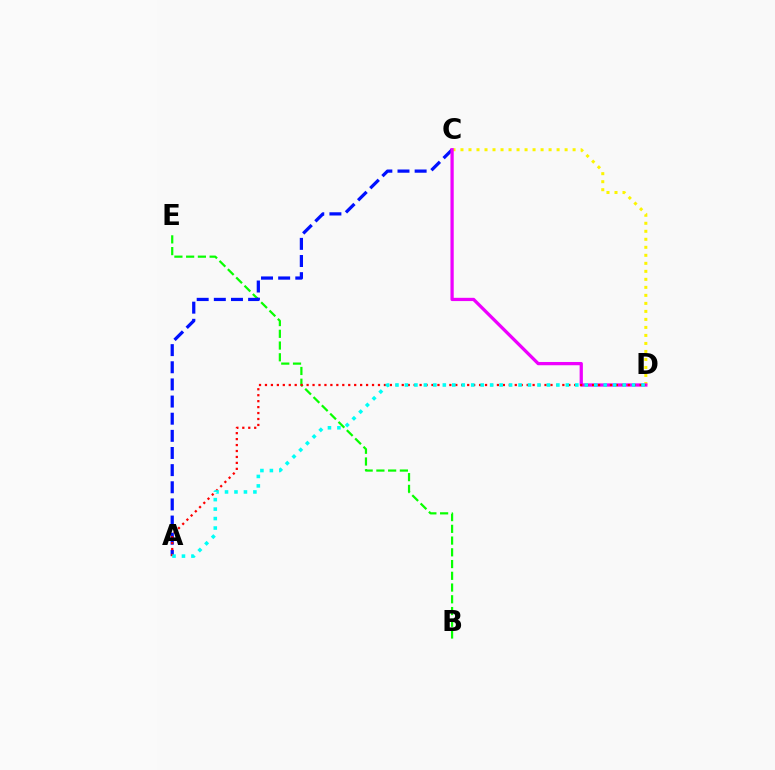{('B', 'E'): [{'color': '#08ff00', 'line_style': 'dashed', 'thickness': 1.59}], ('A', 'C'): [{'color': '#0010ff', 'line_style': 'dashed', 'thickness': 2.33}], ('C', 'D'): [{'color': '#fcf500', 'line_style': 'dotted', 'thickness': 2.18}, {'color': '#ee00ff', 'line_style': 'solid', 'thickness': 2.35}], ('A', 'D'): [{'color': '#ff0000', 'line_style': 'dotted', 'thickness': 1.62}, {'color': '#00fff6', 'line_style': 'dotted', 'thickness': 2.57}]}